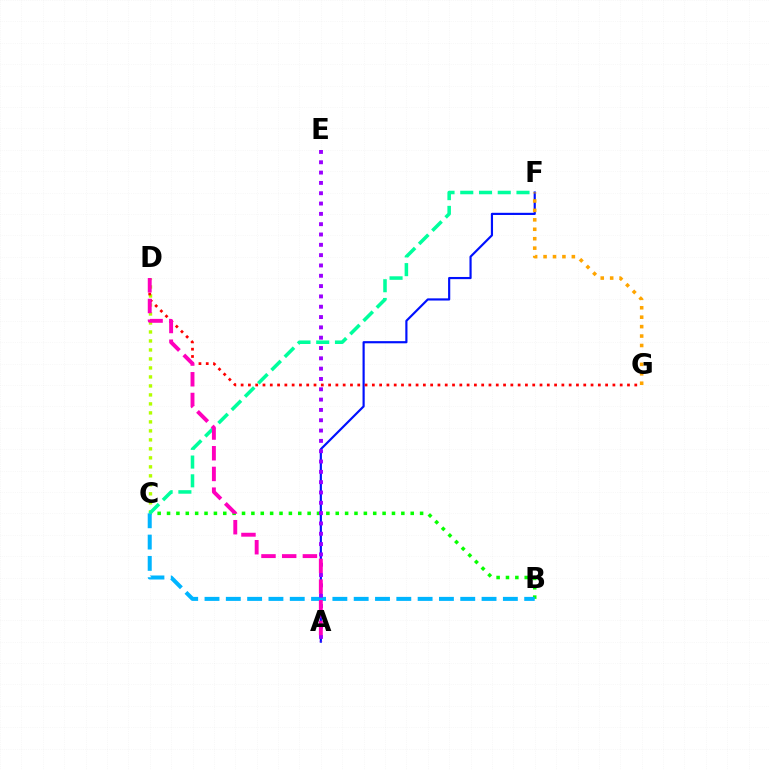{('C', 'D'): [{'color': '#b3ff00', 'line_style': 'dotted', 'thickness': 2.44}], ('A', 'F'): [{'color': '#0010ff', 'line_style': 'solid', 'thickness': 1.56}], ('B', 'C'): [{'color': '#08ff00', 'line_style': 'dotted', 'thickness': 2.55}, {'color': '#00b5ff', 'line_style': 'dashed', 'thickness': 2.9}], ('D', 'G'): [{'color': '#ff0000', 'line_style': 'dotted', 'thickness': 1.98}], ('C', 'F'): [{'color': '#00ff9d', 'line_style': 'dashed', 'thickness': 2.55}], ('A', 'E'): [{'color': '#9b00ff', 'line_style': 'dotted', 'thickness': 2.8}], ('F', 'G'): [{'color': '#ffa500', 'line_style': 'dotted', 'thickness': 2.56}], ('A', 'D'): [{'color': '#ff00bd', 'line_style': 'dashed', 'thickness': 2.81}]}